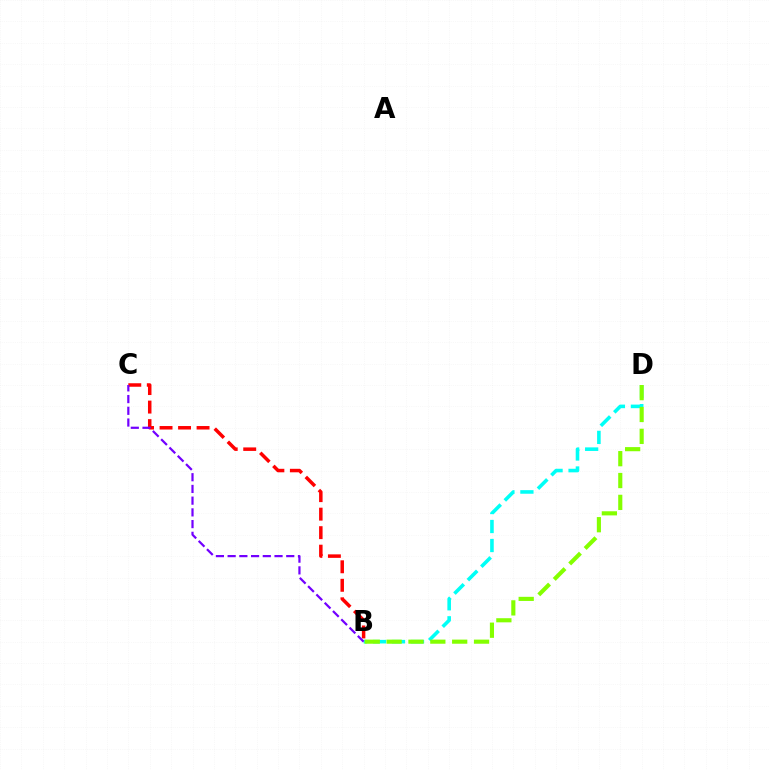{('B', 'C'): [{'color': '#ff0000', 'line_style': 'dashed', 'thickness': 2.51}, {'color': '#7200ff', 'line_style': 'dashed', 'thickness': 1.59}], ('B', 'D'): [{'color': '#00fff6', 'line_style': 'dashed', 'thickness': 2.58}, {'color': '#84ff00', 'line_style': 'dashed', 'thickness': 2.97}]}